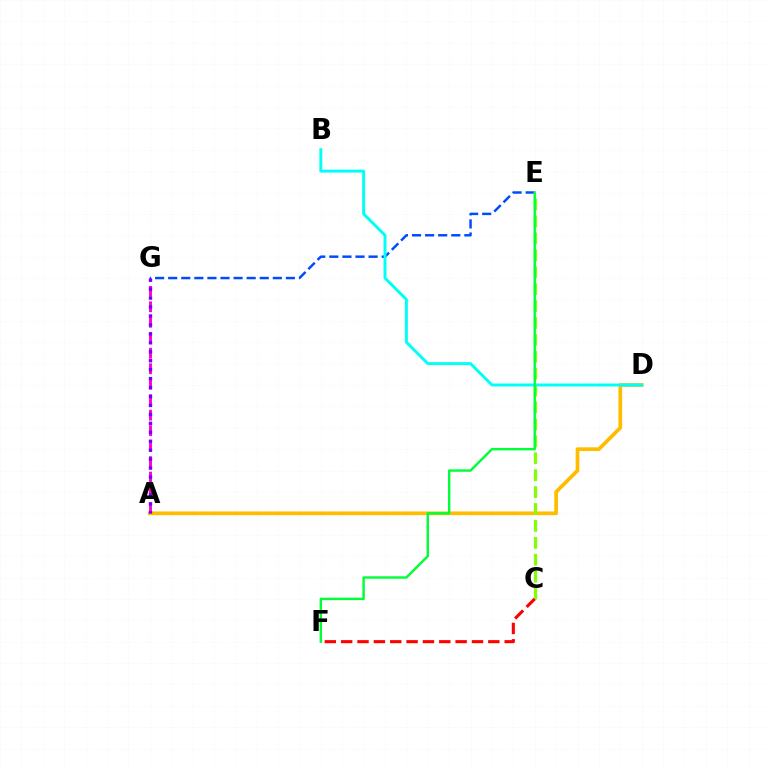{('E', 'G'): [{'color': '#004bff', 'line_style': 'dashed', 'thickness': 1.78}], ('A', 'D'): [{'color': '#ffbd00', 'line_style': 'solid', 'thickness': 2.68}], ('A', 'G'): [{'color': '#ff00cf', 'line_style': 'dashed', 'thickness': 2.1}, {'color': '#7200ff', 'line_style': 'dotted', 'thickness': 2.43}], ('C', 'E'): [{'color': '#84ff00', 'line_style': 'dashed', 'thickness': 2.3}], ('B', 'D'): [{'color': '#00fff6', 'line_style': 'solid', 'thickness': 2.12}], ('E', 'F'): [{'color': '#00ff39', 'line_style': 'solid', 'thickness': 1.75}], ('C', 'F'): [{'color': '#ff0000', 'line_style': 'dashed', 'thickness': 2.22}]}